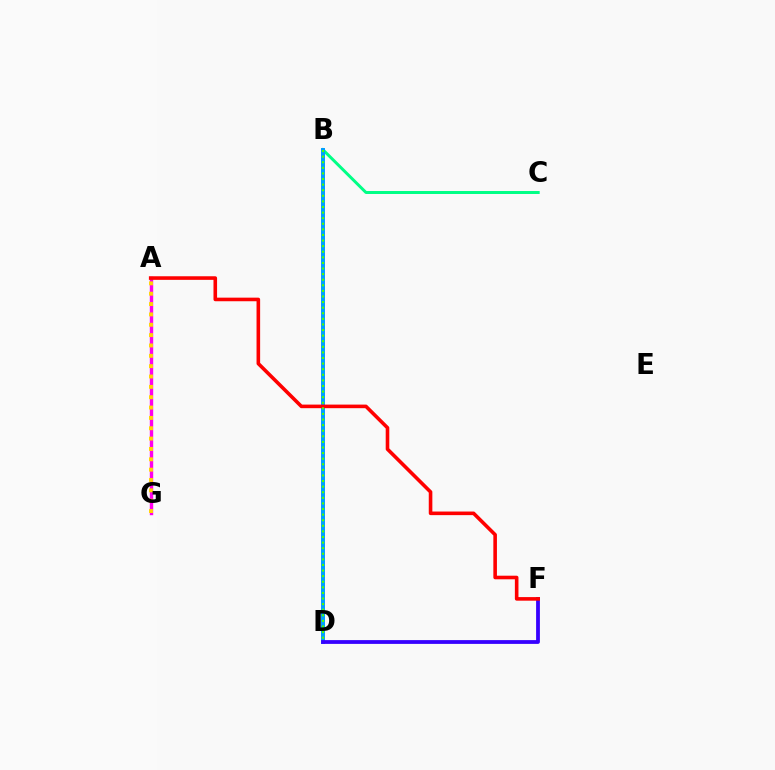{('B', 'C'): [{'color': '#00ff86', 'line_style': 'solid', 'thickness': 2.14}], ('A', 'G'): [{'color': '#ff00ed', 'line_style': 'solid', 'thickness': 2.45}, {'color': '#ffd500', 'line_style': 'dotted', 'thickness': 2.81}], ('B', 'D'): [{'color': '#009eff', 'line_style': 'solid', 'thickness': 2.85}, {'color': '#4fff00', 'line_style': 'dotted', 'thickness': 1.52}], ('D', 'F'): [{'color': '#3700ff', 'line_style': 'solid', 'thickness': 2.73}], ('A', 'F'): [{'color': '#ff0000', 'line_style': 'solid', 'thickness': 2.59}]}